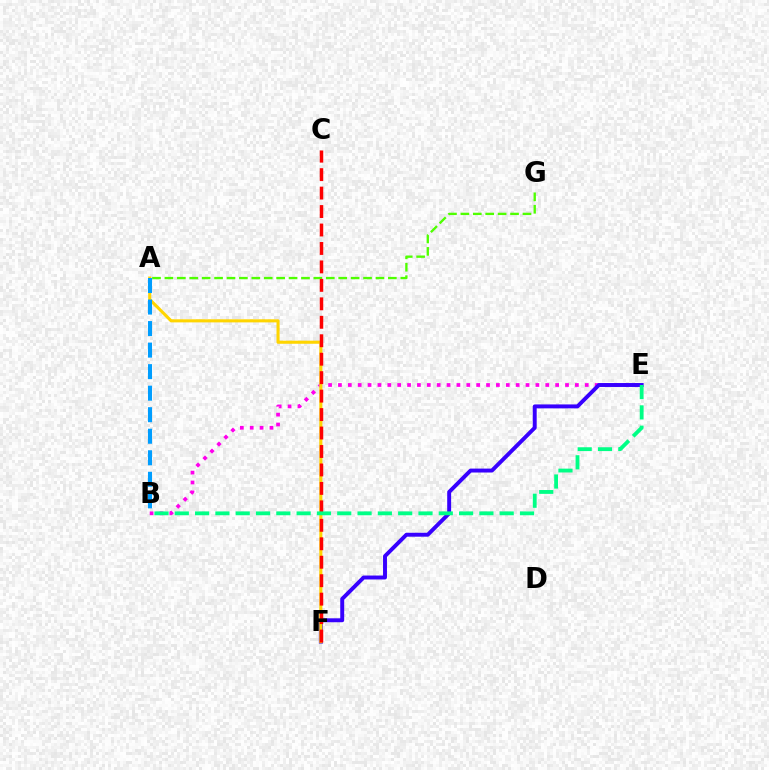{('B', 'E'): [{'color': '#ff00ed', 'line_style': 'dotted', 'thickness': 2.68}, {'color': '#00ff86', 'line_style': 'dashed', 'thickness': 2.76}], ('A', 'G'): [{'color': '#4fff00', 'line_style': 'dashed', 'thickness': 1.69}], ('E', 'F'): [{'color': '#3700ff', 'line_style': 'solid', 'thickness': 2.83}], ('A', 'F'): [{'color': '#ffd500', 'line_style': 'solid', 'thickness': 2.23}], ('A', 'B'): [{'color': '#009eff', 'line_style': 'dashed', 'thickness': 2.92}], ('C', 'F'): [{'color': '#ff0000', 'line_style': 'dashed', 'thickness': 2.51}]}